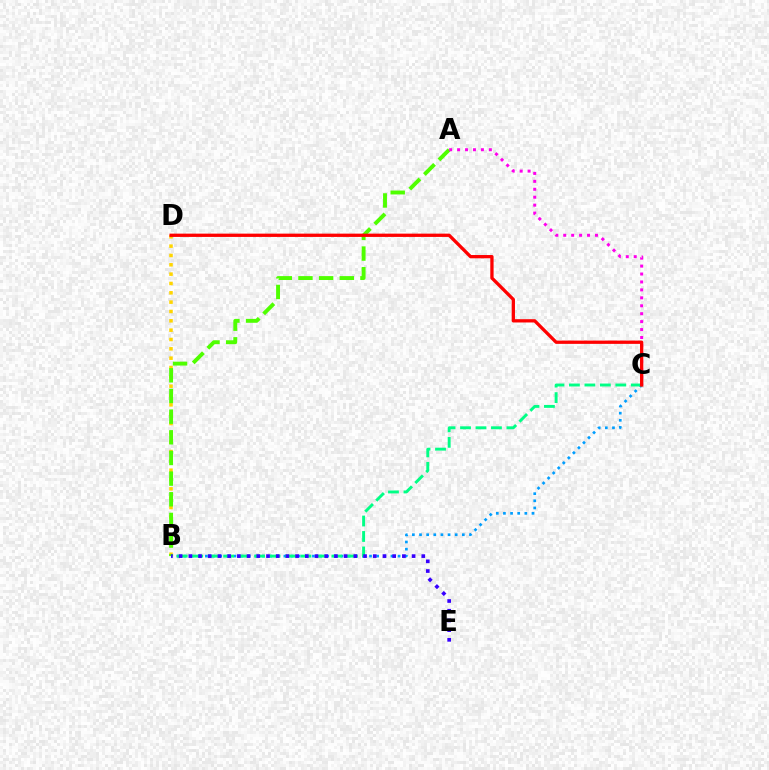{('B', 'D'): [{'color': '#ffd500', 'line_style': 'dotted', 'thickness': 2.54}], ('B', 'C'): [{'color': '#009eff', 'line_style': 'dotted', 'thickness': 1.94}, {'color': '#00ff86', 'line_style': 'dashed', 'thickness': 2.1}], ('A', 'B'): [{'color': '#4fff00', 'line_style': 'dashed', 'thickness': 2.81}], ('B', 'E'): [{'color': '#3700ff', 'line_style': 'dotted', 'thickness': 2.64}], ('A', 'C'): [{'color': '#ff00ed', 'line_style': 'dotted', 'thickness': 2.16}], ('C', 'D'): [{'color': '#ff0000', 'line_style': 'solid', 'thickness': 2.37}]}